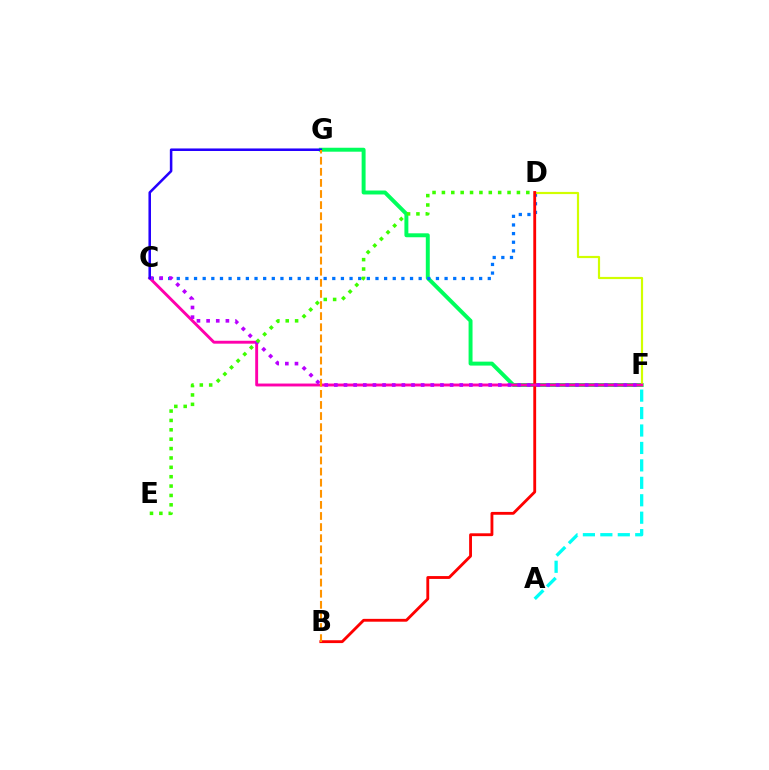{('F', 'G'): [{'color': '#00ff5c', 'line_style': 'solid', 'thickness': 2.84}], ('C', 'D'): [{'color': '#0074ff', 'line_style': 'dotted', 'thickness': 2.35}], ('A', 'F'): [{'color': '#00fff6', 'line_style': 'dashed', 'thickness': 2.37}], ('D', 'F'): [{'color': '#d1ff00', 'line_style': 'solid', 'thickness': 1.58}], ('B', 'D'): [{'color': '#ff0000', 'line_style': 'solid', 'thickness': 2.05}], ('C', 'F'): [{'color': '#ff00ac', 'line_style': 'solid', 'thickness': 2.09}, {'color': '#b900ff', 'line_style': 'dotted', 'thickness': 2.62}], ('C', 'G'): [{'color': '#2500ff', 'line_style': 'solid', 'thickness': 1.83}], ('B', 'G'): [{'color': '#ff9400', 'line_style': 'dashed', 'thickness': 1.51}], ('D', 'E'): [{'color': '#3dff00', 'line_style': 'dotted', 'thickness': 2.55}]}